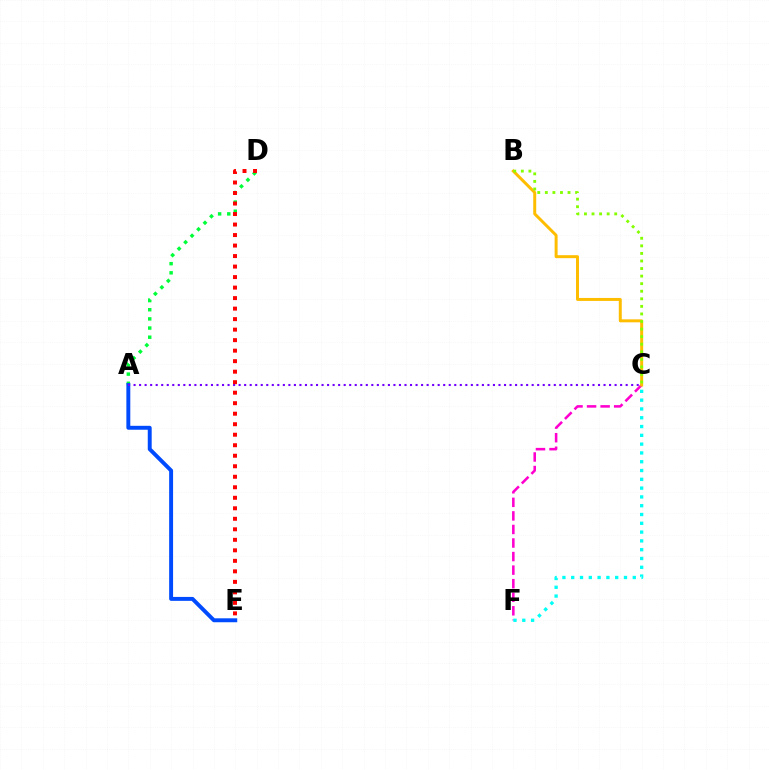{('A', 'D'): [{'color': '#00ff39', 'line_style': 'dotted', 'thickness': 2.49}], ('C', 'F'): [{'color': '#ff00cf', 'line_style': 'dashed', 'thickness': 1.84}, {'color': '#00fff6', 'line_style': 'dotted', 'thickness': 2.39}], ('B', 'C'): [{'color': '#ffbd00', 'line_style': 'solid', 'thickness': 2.14}, {'color': '#84ff00', 'line_style': 'dotted', 'thickness': 2.06}], ('A', 'E'): [{'color': '#004bff', 'line_style': 'solid', 'thickness': 2.83}], ('A', 'C'): [{'color': '#7200ff', 'line_style': 'dotted', 'thickness': 1.5}], ('D', 'E'): [{'color': '#ff0000', 'line_style': 'dotted', 'thickness': 2.86}]}